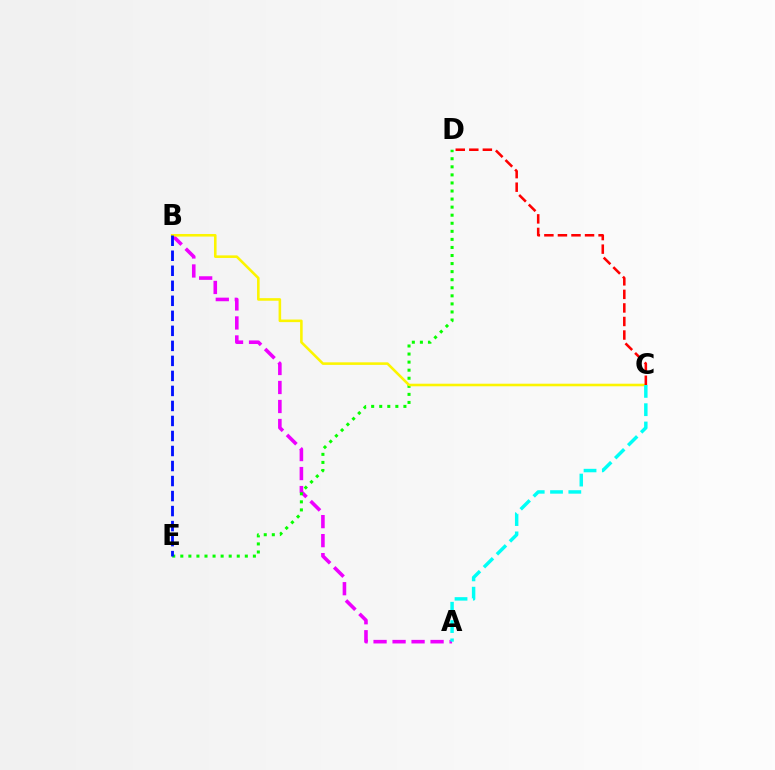{('A', 'B'): [{'color': '#ee00ff', 'line_style': 'dashed', 'thickness': 2.58}], ('D', 'E'): [{'color': '#08ff00', 'line_style': 'dotted', 'thickness': 2.19}], ('B', 'C'): [{'color': '#fcf500', 'line_style': 'solid', 'thickness': 1.86}], ('C', 'D'): [{'color': '#ff0000', 'line_style': 'dashed', 'thickness': 1.84}], ('A', 'C'): [{'color': '#00fff6', 'line_style': 'dashed', 'thickness': 2.49}], ('B', 'E'): [{'color': '#0010ff', 'line_style': 'dashed', 'thickness': 2.04}]}